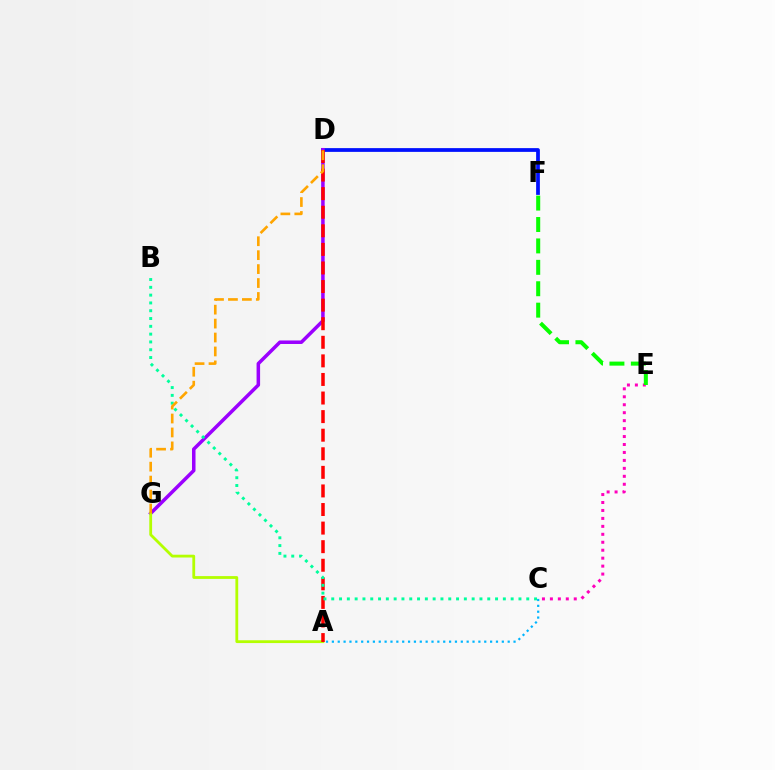{('D', 'F'): [{'color': '#0010ff', 'line_style': 'solid', 'thickness': 2.7}], ('D', 'G'): [{'color': '#9b00ff', 'line_style': 'solid', 'thickness': 2.53}, {'color': '#ffa500', 'line_style': 'dashed', 'thickness': 1.89}], ('A', 'G'): [{'color': '#b3ff00', 'line_style': 'solid', 'thickness': 2.02}], ('A', 'D'): [{'color': '#ff0000', 'line_style': 'dashed', 'thickness': 2.52}], ('C', 'E'): [{'color': '#ff00bd', 'line_style': 'dotted', 'thickness': 2.16}], ('A', 'C'): [{'color': '#00b5ff', 'line_style': 'dotted', 'thickness': 1.59}], ('E', 'F'): [{'color': '#08ff00', 'line_style': 'dashed', 'thickness': 2.91}], ('B', 'C'): [{'color': '#00ff9d', 'line_style': 'dotted', 'thickness': 2.12}]}